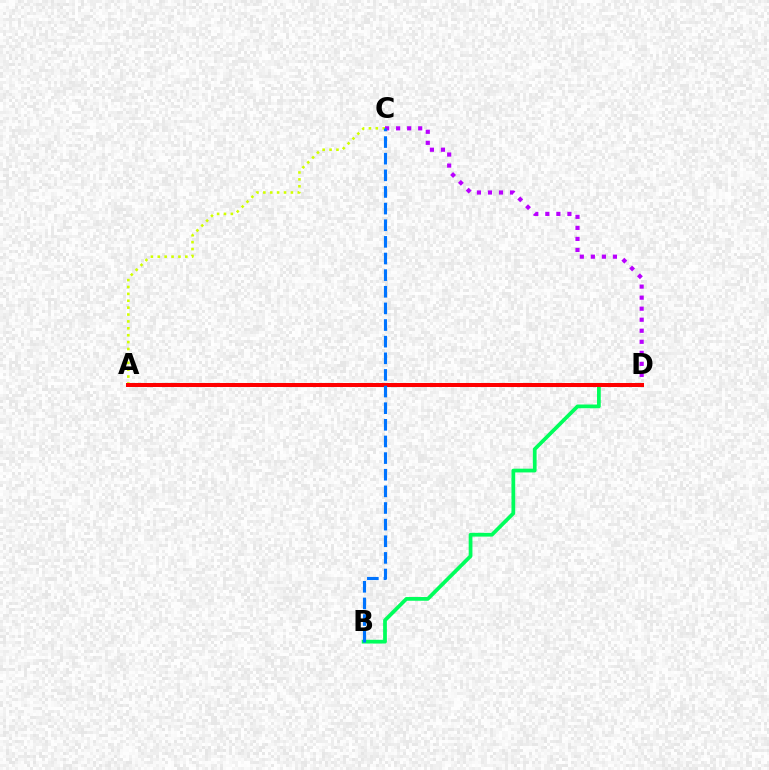{('A', 'C'): [{'color': '#d1ff00', 'line_style': 'dotted', 'thickness': 1.87}], ('B', 'D'): [{'color': '#00ff5c', 'line_style': 'solid', 'thickness': 2.7}], ('C', 'D'): [{'color': '#b900ff', 'line_style': 'dotted', 'thickness': 3.0}], ('A', 'D'): [{'color': '#ff0000', 'line_style': 'solid', 'thickness': 2.89}], ('B', 'C'): [{'color': '#0074ff', 'line_style': 'dashed', 'thickness': 2.26}]}